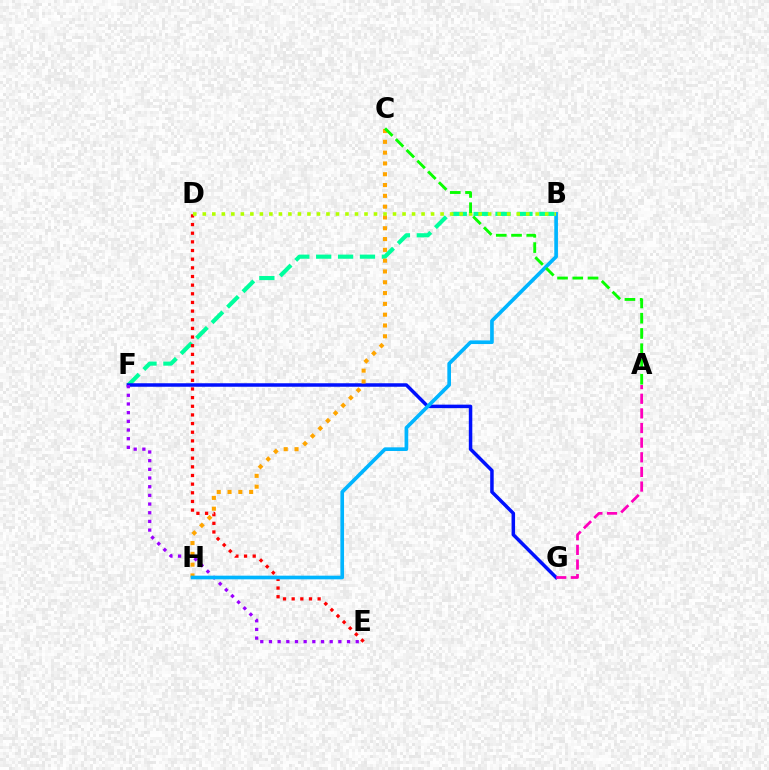{('B', 'F'): [{'color': '#00ff9d', 'line_style': 'dashed', 'thickness': 2.97}], ('D', 'E'): [{'color': '#ff0000', 'line_style': 'dotted', 'thickness': 2.35}], ('F', 'G'): [{'color': '#0010ff', 'line_style': 'solid', 'thickness': 2.51}], ('C', 'H'): [{'color': '#ffa500', 'line_style': 'dotted', 'thickness': 2.94}], ('E', 'F'): [{'color': '#9b00ff', 'line_style': 'dotted', 'thickness': 2.36}], ('B', 'H'): [{'color': '#00b5ff', 'line_style': 'solid', 'thickness': 2.64}], ('B', 'D'): [{'color': '#b3ff00', 'line_style': 'dotted', 'thickness': 2.58}], ('A', 'G'): [{'color': '#ff00bd', 'line_style': 'dashed', 'thickness': 1.99}], ('A', 'C'): [{'color': '#08ff00', 'line_style': 'dashed', 'thickness': 2.07}]}